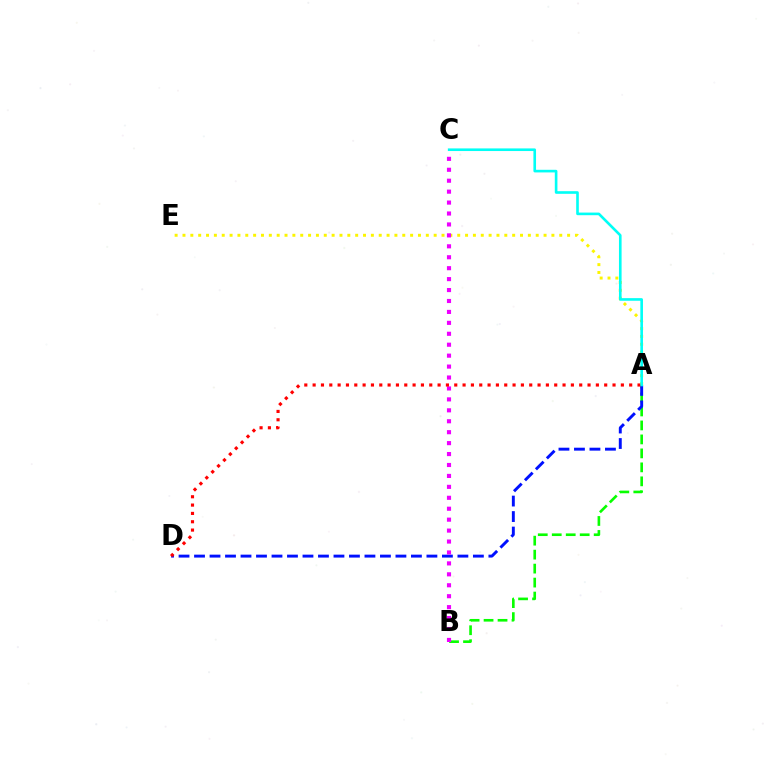{('A', 'B'): [{'color': '#08ff00', 'line_style': 'dashed', 'thickness': 1.9}], ('A', 'D'): [{'color': '#0010ff', 'line_style': 'dashed', 'thickness': 2.1}, {'color': '#ff0000', 'line_style': 'dotted', 'thickness': 2.26}], ('A', 'E'): [{'color': '#fcf500', 'line_style': 'dotted', 'thickness': 2.13}], ('B', 'C'): [{'color': '#ee00ff', 'line_style': 'dotted', 'thickness': 2.97}], ('A', 'C'): [{'color': '#00fff6', 'line_style': 'solid', 'thickness': 1.89}]}